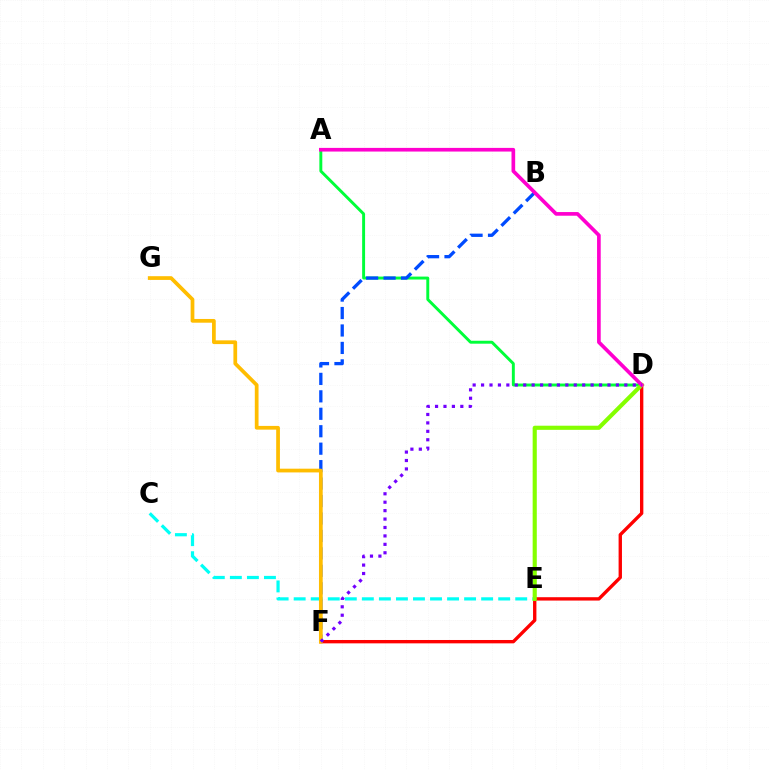{('C', 'E'): [{'color': '#00fff6', 'line_style': 'dashed', 'thickness': 2.32}], ('A', 'D'): [{'color': '#00ff39', 'line_style': 'solid', 'thickness': 2.11}, {'color': '#ff00cf', 'line_style': 'solid', 'thickness': 2.64}], ('D', 'F'): [{'color': '#ff0000', 'line_style': 'solid', 'thickness': 2.42}, {'color': '#7200ff', 'line_style': 'dotted', 'thickness': 2.29}], ('B', 'F'): [{'color': '#004bff', 'line_style': 'dashed', 'thickness': 2.37}], ('D', 'E'): [{'color': '#84ff00', 'line_style': 'solid', 'thickness': 2.98}], ('F', 'G'): [{'color': '#ffbd00', 'line_style': 'solid', 'thickness': 2.69}]}